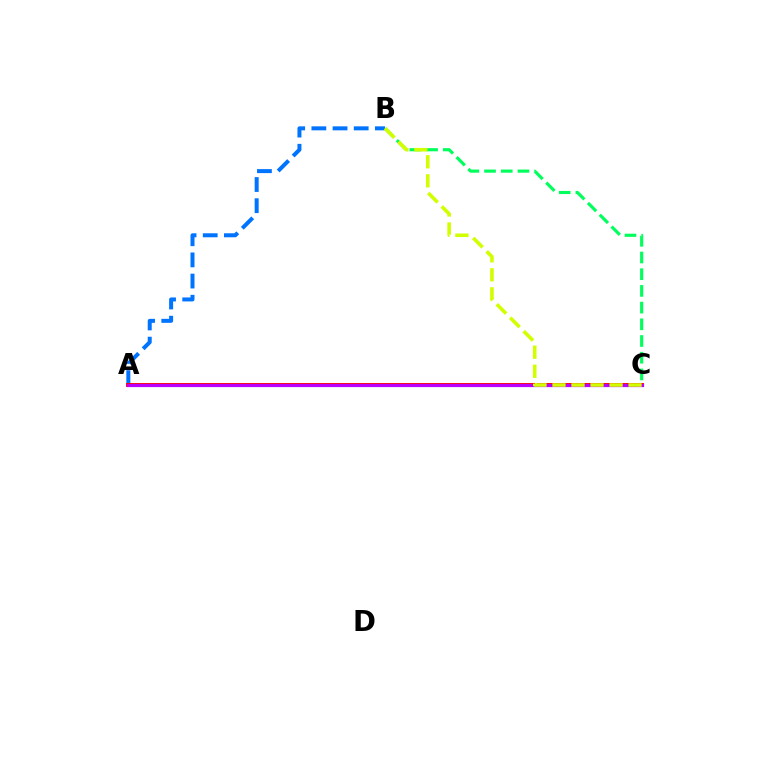{('A', 'B'): [{'color': '#0074ff', 'line_style': 'dashed', 'thickness': 2.88}], ('A', 'C'): [{'color': '#ff0000', 'line_style': 'solid', 'thickness': 2.81}, {'color': '#b900ff', 'line_style': 'solid', 'thickness': 2.31}], ('B', 'C'): [{'color': '#00ff5c', 'line_style': 'dashed', 'thickness': 2.27}, {'color': '#d1ff00', 'line_style': 'dashed', 'thickness': 2.58}]}